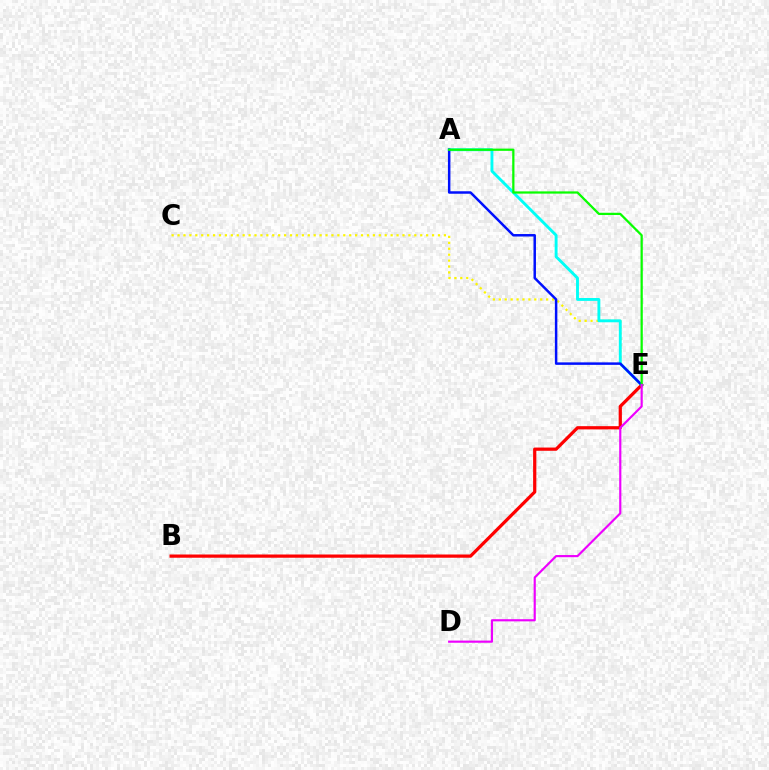{('C', 'E'): [{'color': '#fcf500', 'line_style': 'dotted', 'thickness': 1.61}], ('B', 'E'): [{'color': '#ff0000', 'line_style': 'solid', 'thickness': 2.32}], ('A', 'E'): [{'color': '#00fff6', 'line_style': 'solid', 'thickness': 2.08}, {'color': '#0010ff', 'line_style': 'solid', 'thickness': 1.79}, {'color': '#08ff00', 'line_style': 'solid', 'thickness': 1.62}], ('D', 'E'): [{'color': '#ee00ff', 'line_style': 'solid', 'thickness': 1.56}]}